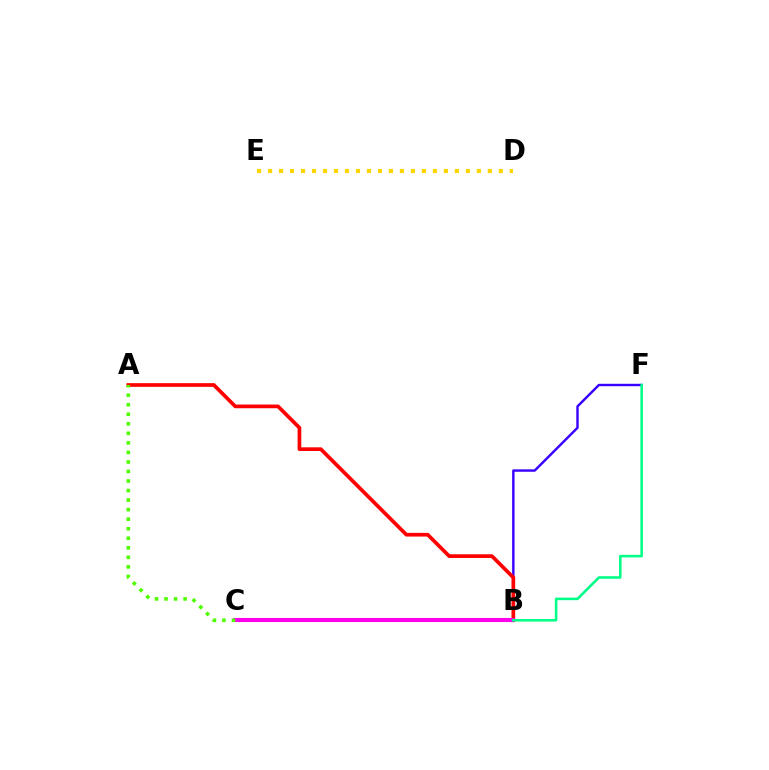{('B', 'F'): [{'color': '#3700ff', 'line_style': 'solid', 'thickness': 1.74}, {'color': '#00ff86', 'line_style': 'solid', 'thickness': 1.84}], ('B', 'C'): [{'color': '#009eff', 'line_style': 'dotted', 'thickness': 2.67}, {'color': '#ff00ed', 'line_style': 'solid', 'thickness': 2.95}], ('A', 'B'): [{'color': '#ff0000', 'line_style': 'solid', 'thickness': 2.66}], ('A', 'C'): [{'color': '#4fff00', 'line_style': 'dotted', 'thickness': 2.59}], ('D', 'E'): [{'color': '#ffd500', 'line_style': 'dotted', 'thickness': 2.99}]}